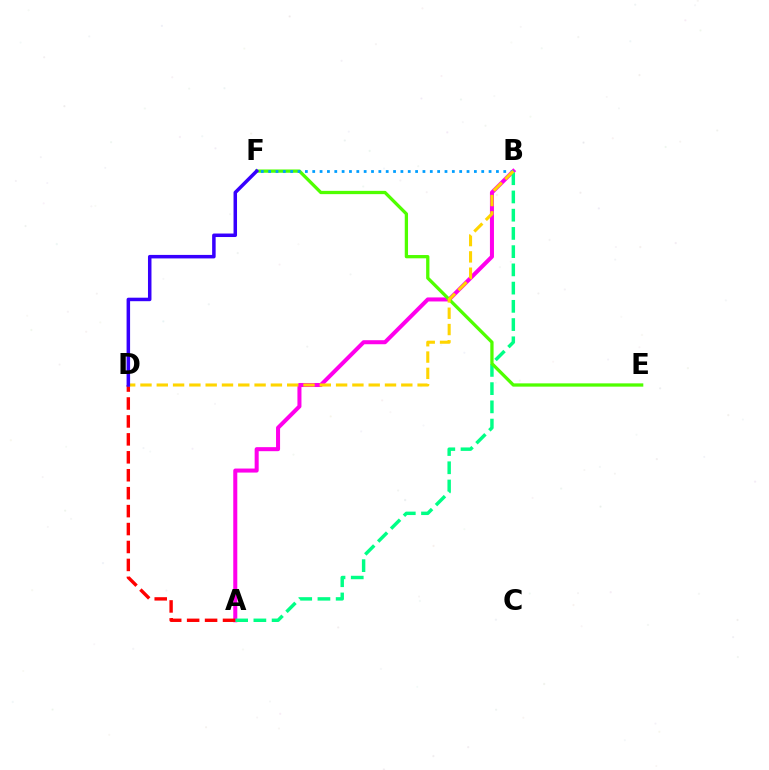{('A', 'B'): [{'color': '#ff00ed', 'line_style': 'solid', 'thickness': 2.9}, {'color': '#00ff86', 'line_style': 'dashed', 'thickness': 2.48}], ('E', 'F'): [{'color': '#4fff00', 'line_style': 'solid', 'thickness': 2.36}], ('A', 'D'): [{'color': '#ff0000', 'line_style': 'dashed', 'thickness': 2.44}], ('B', 'F'): [{'color': '#009eff', 'line_style': 'dotted', 'thickness': 2.0}], ('B', 'D'): [{'color': '#ffd500', 'line_style': 'dashed', 'thickness': 2.21}], ('D', 'F'): [{'color': '#3700ff', 'line_style': 'solid', 'thickness': 2.52}]}